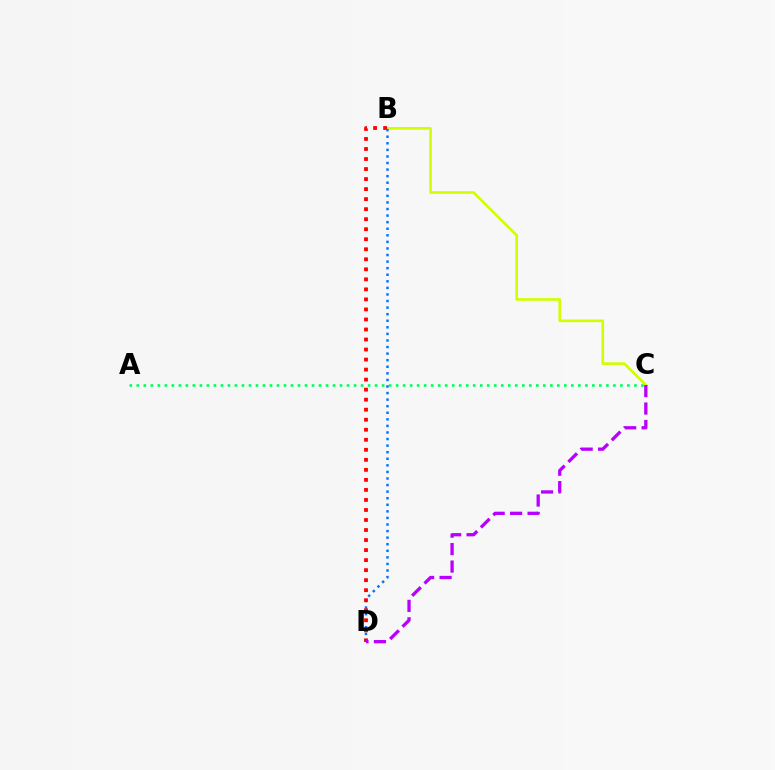{('A', 'C'): [{'color': '#00ff5c', 'line_style': 'dotted', 'thickness': 1.9}], ('B', 'C'): [{'color': '#d1ff00', 'line_style': 'solid', 'thickness': 1.91}], ('B', 'D'): [{'color': '#0074ff', 'line_style': 'dotted', 'thickness': 1.79}, {'color': '#ff0000', 'line_style': 'dotted', 'thickness': 2.72}], ('C', 'D'): [{'color': '#b900ff', 'line_style': 'dashed', 'thickness': 2.37}]}